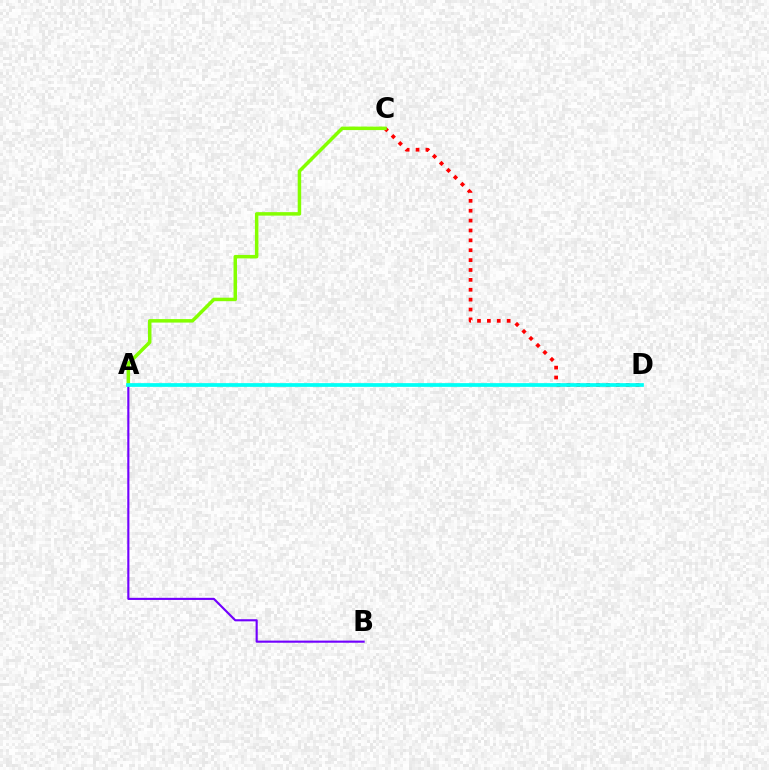{('C', 'D'): [{'color': '#ff0000', 'line_style': 'dotted', 'thickness': 2.69}], ('A', 'C'): [{'color': '#84ff00', 'line_style': 'solid', 'thickness': 2.51}], ('A', 'B'): [{'color': '#7200ff', 'line_style': 'solid', 'thickness': 1.53}], ('A', 'D'): [{'color': '#00fff6', 'line_style': 'solid', 'thickness': 2.68}]}